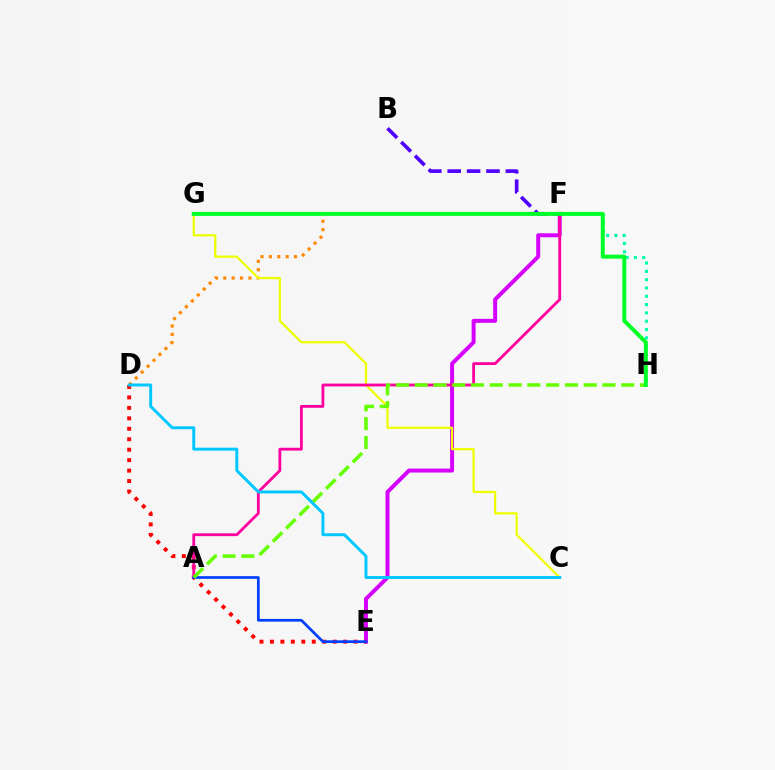{('F', 'H'): [{'color': '#00ffaf', 'line_style': 'dotted', 'thickness': 2.26}], ('E', 'F'): [{'color': '#d600ff', 'line_style': 'solid', 'thickness': 2.85}], ('D', 'F'): [{'color': '#ff8800', 'line_style': 'dotted', 'thickness': 2.27}], ('C', 'G'): [{'color': '#eeff00', 'line_style': 'solid', 'thickness': 1.61}], ('D', 'E'): [{'color': '#ff0000', 'line_style': 'dotted', 'thickness': 2.84}], ('A', 'F'): [{'color': '#ff00a0', 'line_style': 'solid', 'thickness': 2.03}], ('B', 'F'): [{'color': '#4f00ff', 'line_style': 'dashed', 'thickness': 2.63}], ('A', 'E'): [{'color': '#003fff', 'line_style': 'solid', 'thickness': 1.95}], ('A', 'H'): [{'color': '#66ff00', 'line_style': 'dashed', 'thickness': 2.55}], ('C', 'D'): [{'color': '#00c7ff', 'line_style': 'solid', 'thickness': 2.12}], ('G', 'H'): [{'color': '#00ff27', 'line_style': 'solid', 'thickness': 2.87}]}